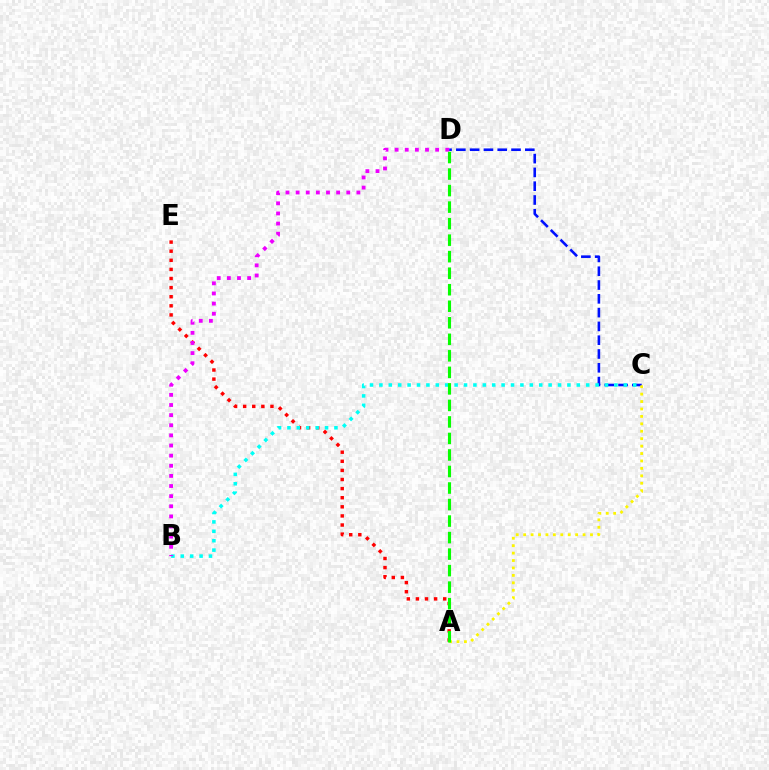{('A', 'E'): [{'color': '#ff0000', 'line_style': 'dotted', 'thickness': 2.47}], ('C', 'D'): [{'color': '#0010ff', 'line_style': 'dashed', 'thickness': 1.87}], ('B', 'C'): [{'color': '#00fff6', 'line_style': 'dotted', 'thickness': 2.55}], ('B', 'D'): [{'color': '#ee00ff', 'line_style': 'dotted', 'thickness': 2.75}], ('A', 'C'): [{'color': '#fcf500', 'line_style': 'dotted', 'thickness': 2.02}], ('A', 'D'): [{'color': '#08ff00', 'line_style': 'dashed', 'thickness': 2.24}]}